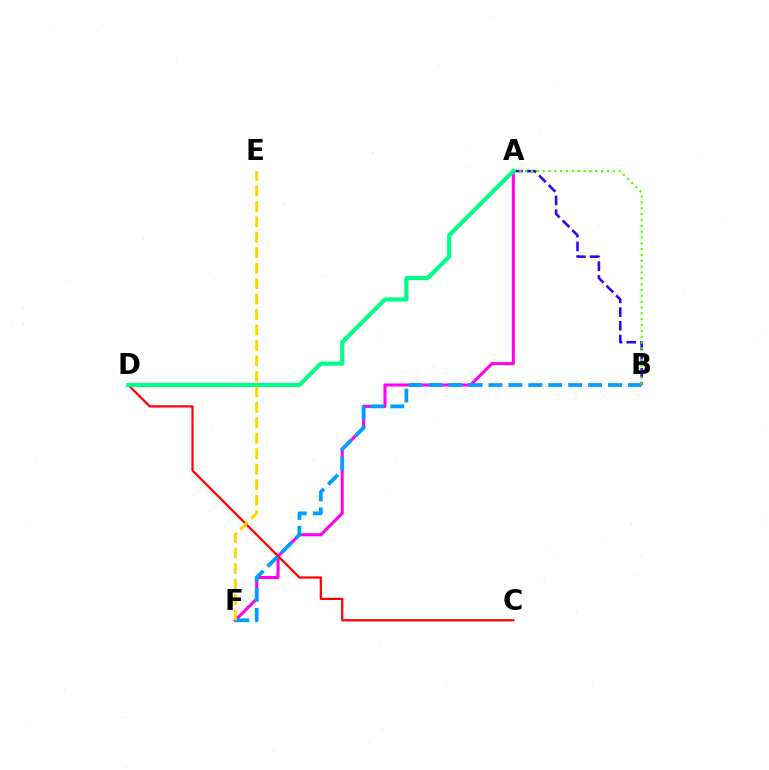{('A', 'B'): [{'color': '#3700ff', 'line_style': 'dashed', 'thickness': 1.86}, {'color': '#4fff00', 'line_style': 'dotted', 'thickness': 1.59}], ('A', 'F'): [{'color': '#ff00ed', 'line_style': 'solid', 'thickness': 2.19}], ('C', 'D'): [{'color': '#ff0000', 'line_style': 'solid', 'thickness': 1.6}], ('B', 'F'): [{'color': '#009eff', 'line_style': 'dashed', 'thickness': 2.71}], ('A', 'D'): [{'color': '#00ff86', 'line_style': 'solid', 'thickness': 2.99}], ('E', 'F'): [{'color': '#ffd500', 'line_style': 'dashed', 'thickness': 2.1}]}